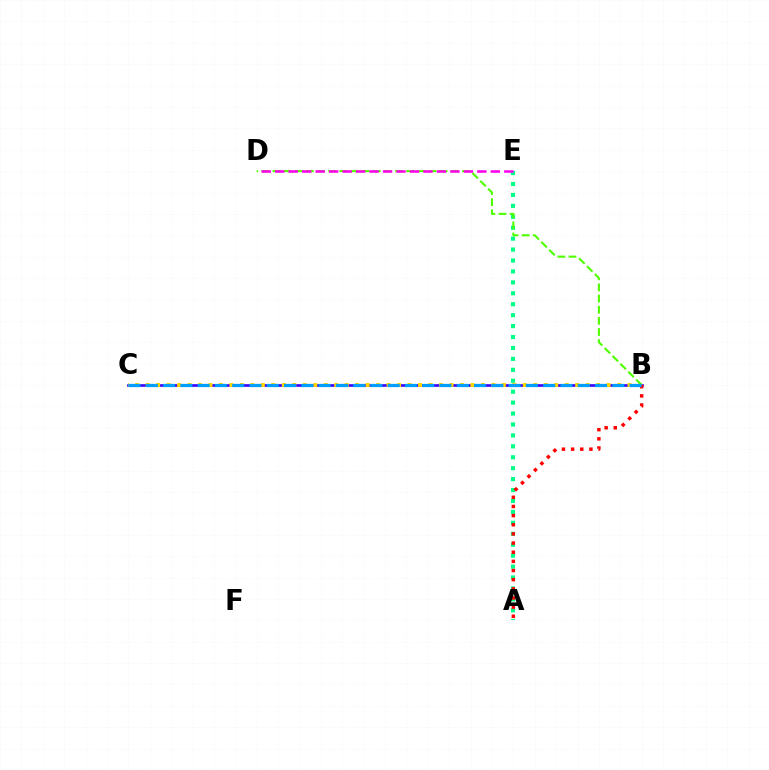{('B', 'C'): [{'color': '#3700ff', 'line_style': 'solid', 'thickness': 1.91}, {'color': '#ffd500', 'line_style': 'dotted', 'thickness': 2.85}, {'color': '#009eff', 'line_style': 'dashed', 'thickness': 2.35}], ('A', 'E'): [{'color': '#00ff86', 'line_style': 'dotted', 'thickness': 2.97}], ('B', 'D'): [{'color': '#4fff00', 'line_style': 'dashed', 'thickness': 1.51}], ('A', 'B'): [{'color': '#ff0000', 'line_style': 'dotted', 'thickness': 2.49}], ('D', 'E'): [{'color': '#ff00ed', 'line_style': 'dashed', 'thickness': 1.83}]}